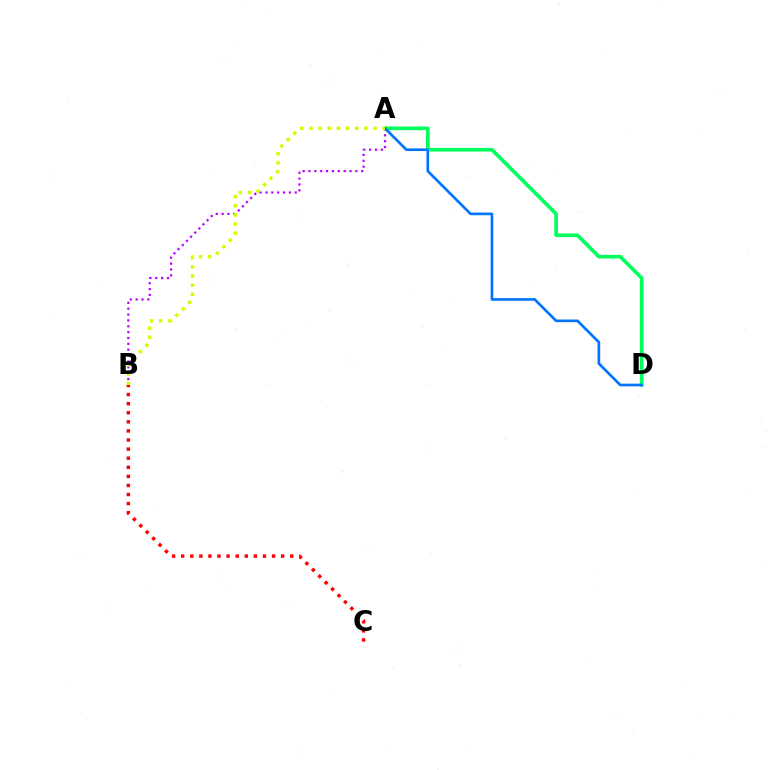{('A', 'D'): [{'color': '#00ff5c', 'line_style': 'solid', 'thickness': 2.62}, {'color': '#0074ff', 'line_style': 'solid', 'thickness': 1.92}], ('A', 'B'): [{'color': '#b900ff', 'line_style': 'dotted', 'thickness': 1.59}, {'color': '#d1ff00', 'line_style': 'dotted', 'thickness': 2.48}], ('B', 'C'): [{'color': '#ff0000', 'line_style': 'dotted', 'thickness': 2.47}]}